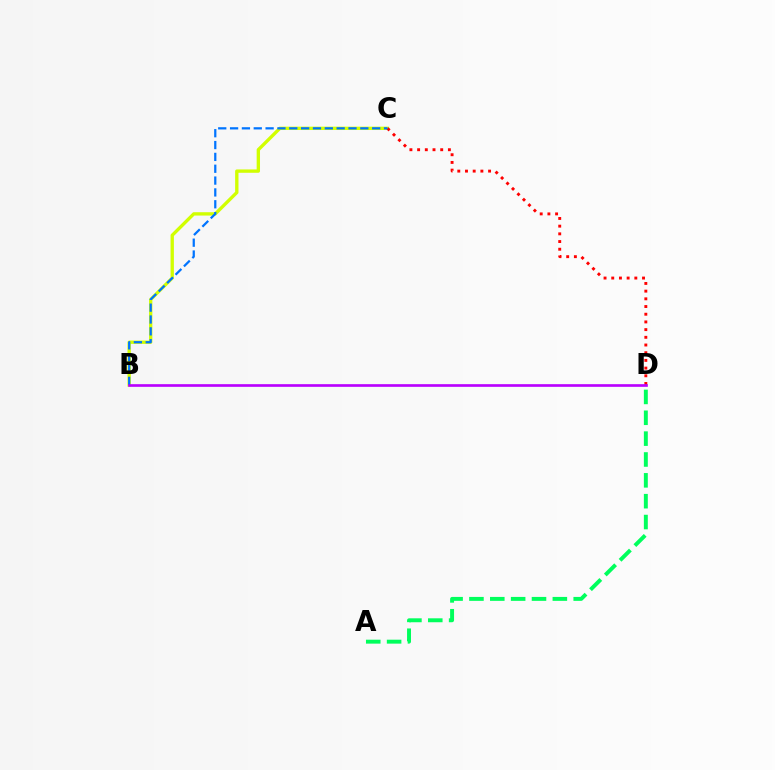{('B', 'C'): [{'color': '#d1ff00', 'line_style': 'solid', 'thickness': 2.4}, {'color': '#0074ff', 'line_style': 'dashed', 'thickness': 1.61}], ('C', 'D'): [{'color': '#ff0000', 'line_style': 'dotted', 'thickness': 2.09}], ('B', 'D'): [{'color': '#b900ff', 'line_style': 'solid', 'thickness': 1.92}], ('A', 'D'): [{'color': '#00ff5c', 'line_style': 'dashed', 'thickness': 2.83}]}